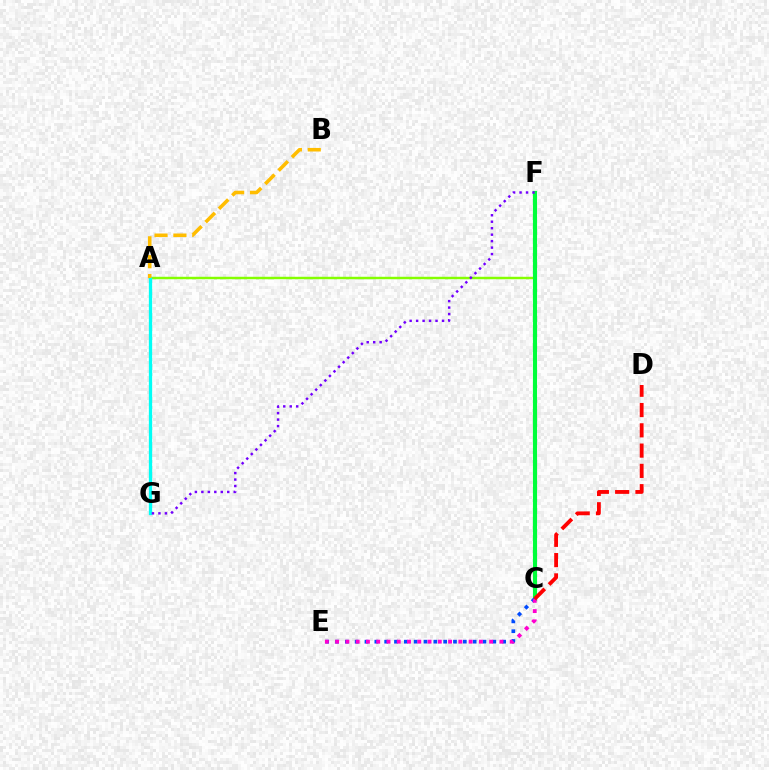{('A', 'F'): [{'color': '#84ff00', 'line_style': 'solid', 'thickness': 1.76}], ('C', 'F'): [{'color': '#00ff39', 'line_style': 'solid', 'thickness': 2.98}], ('C', 'E'): [{'color': '#004bff', 'line_style': 'dotted', 'thickness': 2.67}, {'color': '#ff00cf', 'line_style': 'dotted', 'thickness': 2.79}], ('A', 'G'): [{'color': '#00fff6', 'line_style': 'solid', 'thickness': 2.37}], ('F', 'G'): [{'color': '#7200ff', 'line_style': 'dotted', 'thickness': 1.76}], ('C', 'D'): [{'color': '#ff0000', 'line_style': 'dashed', 'thickness': 2.76}], ('A', 'B'): [{'color': '#ffbd00', 'line_style': 'dashed', 'thickness': 2.56}]}